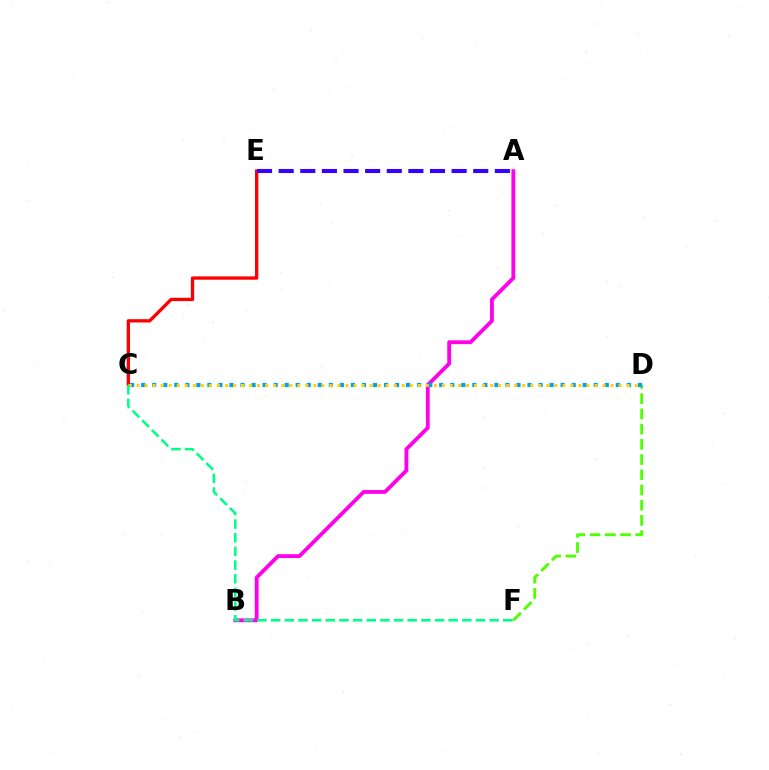{('D', 'F'): [{'color': '#4fff00', 'line_style': 'dashed', 'thickness': 2.07}], ('A', 'B'): [{'color': '#ff00ed', 'line_style': 'solid', 'thickness': 2.75}], ('C', 'D'): [{'color': '#009eff', 'line_style': 'dotted', 'thickness': 3.0}, {'color': '#ffd500', 'line_style': 'dotted', 'thickness': 2.18}], ('C', 'E'): [{'color': '#ff0000', 'line_style': 'solid', 'thickness': 2.39}], ('A', 'E'): [{'color': '#3700ff', 'line_style': 'dashed', 'thickness': 2.94}], ('C', 'F'): [{'color': '#00ff86', 'line_style': 'dashed', 'thickness': 1.86}]}